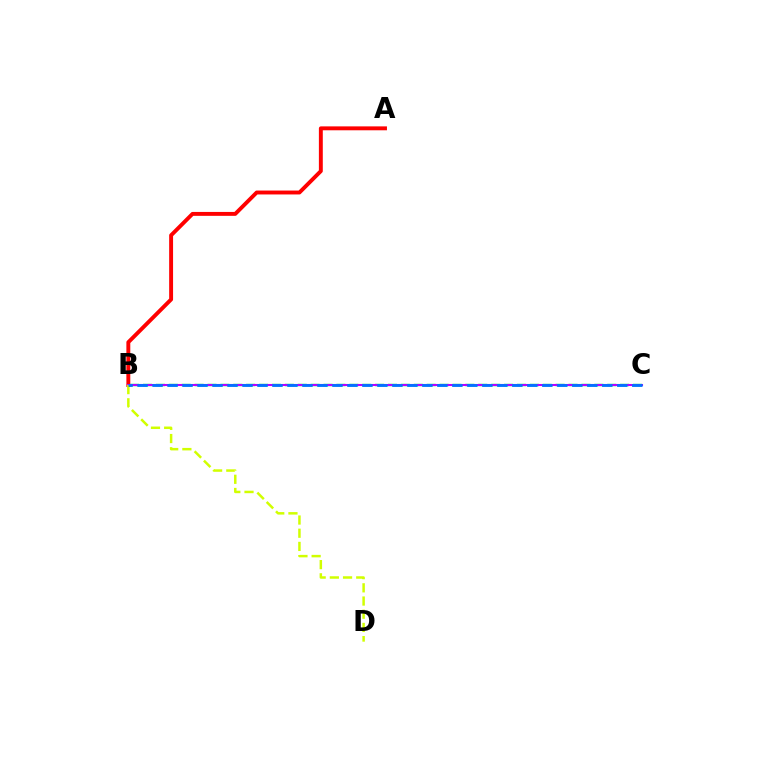{('B', 'C'): [{'color': '#00ff5c', 'line_style': 'dashed', 'thickness': 1.75}, {'color': '#b900ff', 'line_style': 'solid', 'thickness': 1.5}, {'color': '#0074ff', 'line_style': 'dashed', 'thickness': 2.04}], ('A', 'B'): [{'color': '#ff0000', 'line_style': 'solid', 'thickness': 2.81}], ('B', 'D'): [{'color': '#d1ff00', 'line_style': 'dashed', 'thickness': 1.79}]}